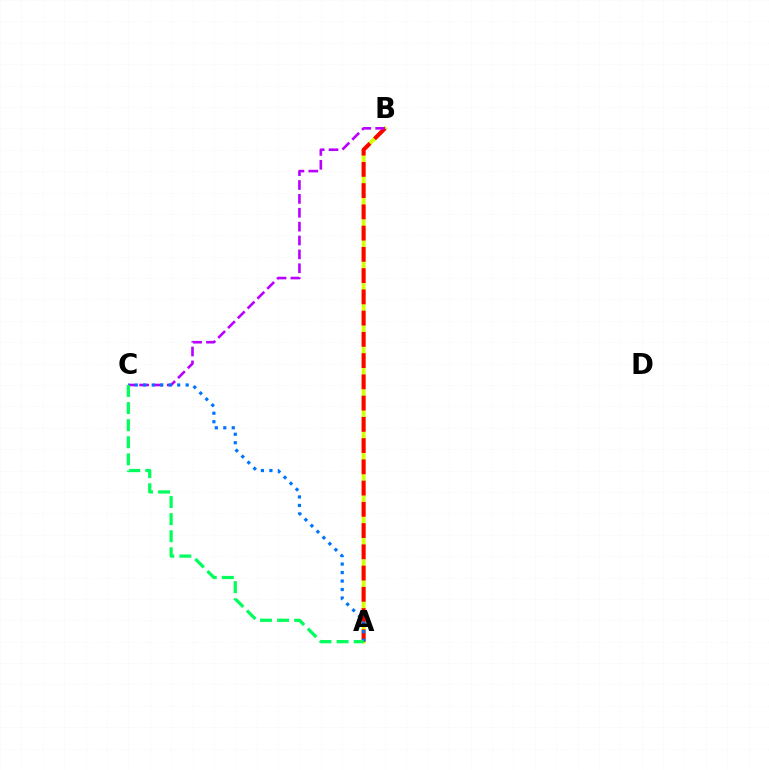{('A', 'B'): [{'color': '#d1ff00', 'line_style': 'solid', 'thickness': 2.72}, {'color': '#ff0000', 'line_style': 'dashed', 'thickness': 2.89}], ('B', 'C'): [{'color': '#b900ff', 'line_style': 'dashed', 'thickness': 1.88}], ('A', 'C'): [{'color': '#0074ff', 'line_style': 'dotted', 'thickness': 2.31}, {'color': '#00ff5c', 'line_style': 'dashed', 'thickness': 2.32}]}